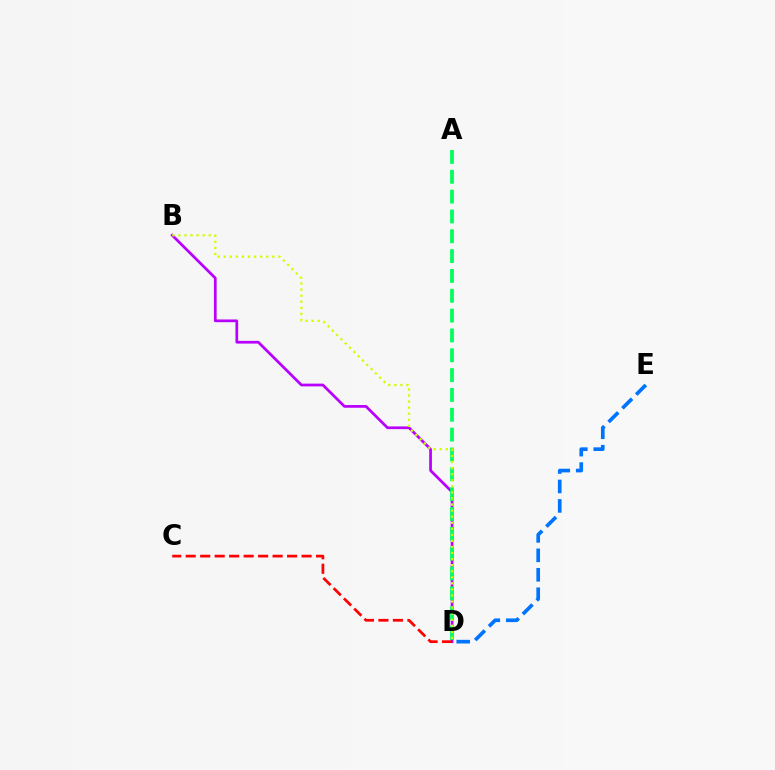{('B', 'D'): [{'color': '#b900ff', 'line_style': 'solid', 'thickness': 1.97}, {'color': '#d1ff00', 'line_style': 'dotted', 'thickness': 1.65}], ('A', 'D'): [{'color': '#00ff5c', 'line_style': 'dashed', 'thickness': 2.69}], ('D', 'E'): [{'color': '#0074ff', 'line_style': 'dashed', 'thickness': 2.64}], ('C', 'D'): [{'color': '#ff0000', 'line_style': 'dashed', 'thickness': 1.97}]}